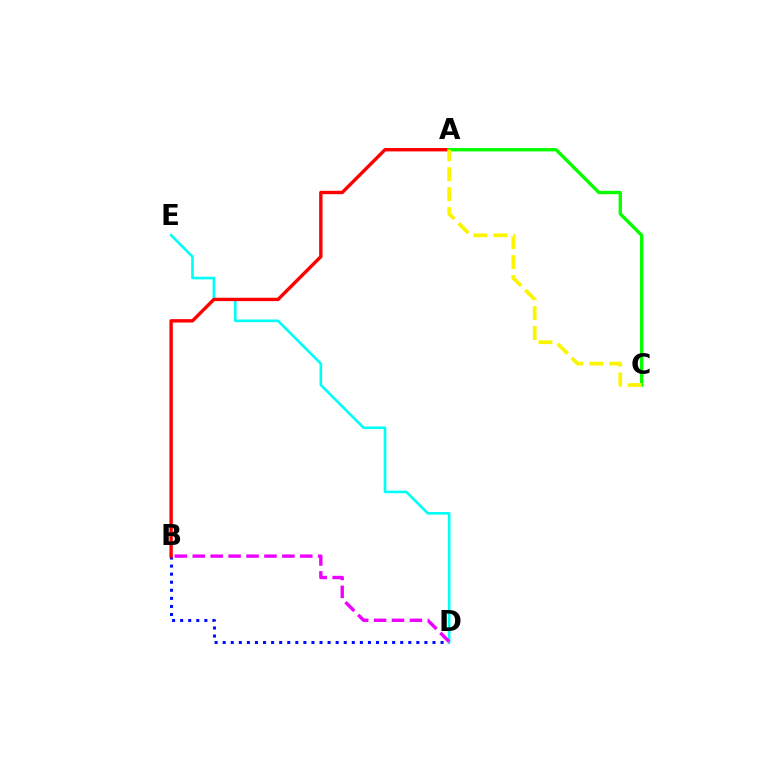{('B', 'D'): [{'color': '#0010ff', 'line_style': 'dotted', 'thickness': 2.19}, {'color': '#ee00ff', 'line_style': 'dashed', 'thickness': 2.43}], ('D', 'E'): [{'color': '#00fff6', 'line_style': 'solid', 'thickness': 1.9}], ('A', 'B'): [{'color': '#ff0000', 'line_style': 'solid', 'thickness': 2.44}], ('A', 'C'): [{'color': '#08ff00', 'line_style': 'solid', 'thickness': 2.42}, {'color': '#fcf500', 'line_style': 'dashed', 'thickness': 2.71}]}